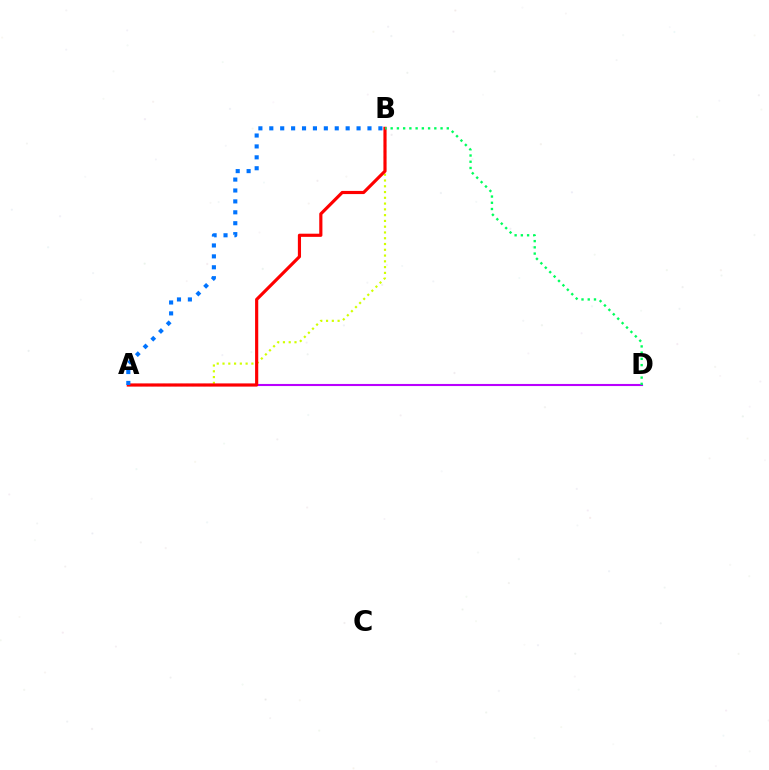{('A', 'D'): [{'color': '#b900ff', 'line_style': 'solid', 'thickness': 1.51}], ('A', 'B'): [{'color': '#d1ff00', 'line_style': 'dotted', 'thickness': 1.57}, {'color': '#ff0000', 'line_style': 'solid', 'thickness': 2.27}, {'color': '#0074ff', 'line_style': 'dotted', 'thickness': 2.96}], ('B', 'D'): [{'color': '#00ff5c', 'line_style': 'dotted', 'thickness': 1.69}]}